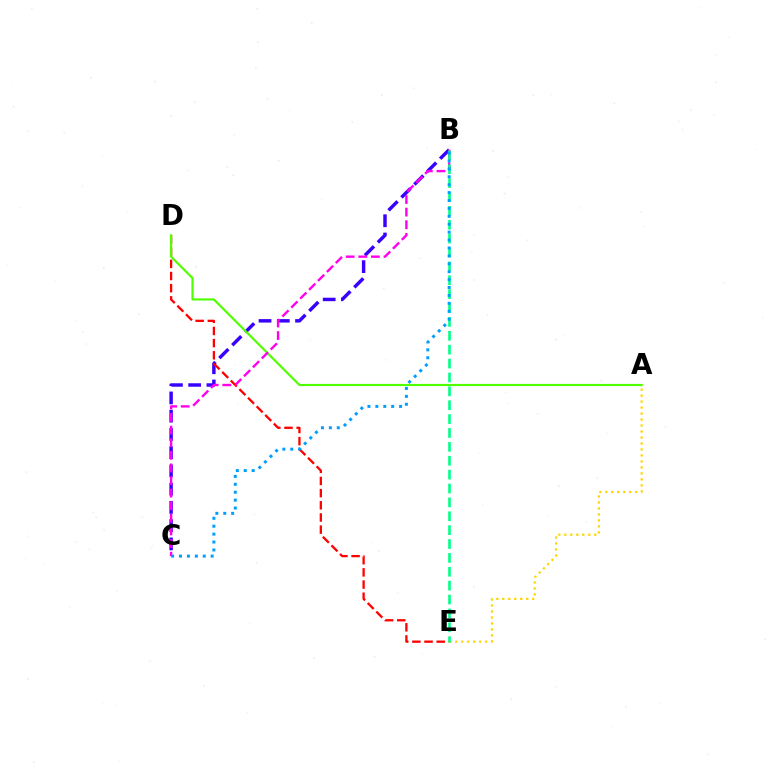{('B', 'C'): [{'color': '#3700ff', 'line_style': 'dashed', 'thickness': 2.48}, {'color': '#ff00ed', 'line_style': 'dashed', 'thickness': 1.71}, {'color': '#009eff', 'line_style': 'dotted', 'thickness': 2.15}], ('D', 'E'): [{'color': '#ff0000', 'line_style': 'dashed', 'thickness': 1.65}], ('A', 'D'): [{'color': '#4fff00', 'line_style': 'solid', 'thickness': 1.56}], ('A', 'E'): [{'color': '#ffd500', 'line_style': 'dotted', 'thickness': 1.63}], ('B', 'E'): [{'color': '#00ff86', 'line_style': 'dashed', 'thickness': 1.89}]}